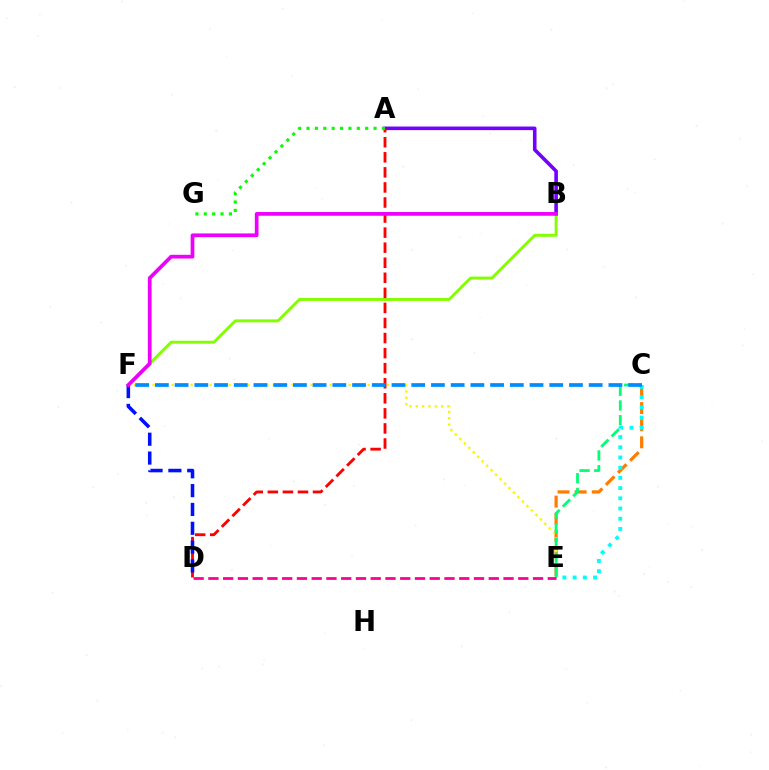{('A', 'B'): [{'color': '#7200ff', 'line_style': 'solid', 'thickness': 2.59}], ('C', 'E'): [{'color': '#ff7c00', 'line_style': 'dashed', 'thickness': 2.33}, {'color': '#00ff74', 'line_style': 'dashed', 'thickness': 2.0}, {'color': '#00fff6', 'line_style': 'dotted', 'thickness': 2.77}], ('B', 'F'): [{'color': '#84ff00', 'line_style': 'solid', 'thickness': 2.12}, {'color': '#ee00ff', 'line_style': 'solid', 'thickness': 2.68}], ('E', 'F'): [{'color': '#fcf500', 'line_style': 'dotted', 'thickness': 1.72}], ('A', 'D'): [{'color': '#ff0000', 'line_style': 'dashed', 'thickness': 2.05}], ('D', 'F'): [{'color': '#0010ff', 'line_style': 'dashed', 'thickness': 2.56}], ('A', 'G'): [{'color': '#08ff00', 'line_style': 'dotted', 'thickness': 2.28}], ('C', 'F'): [{'color': '#008cff', 'line_style': 'dashed', 'thickness': 2.68}], ('D', 'E'): [{'color': '#ff0094', 'line_style': 'dashed', 'thickness': 2.0}]}